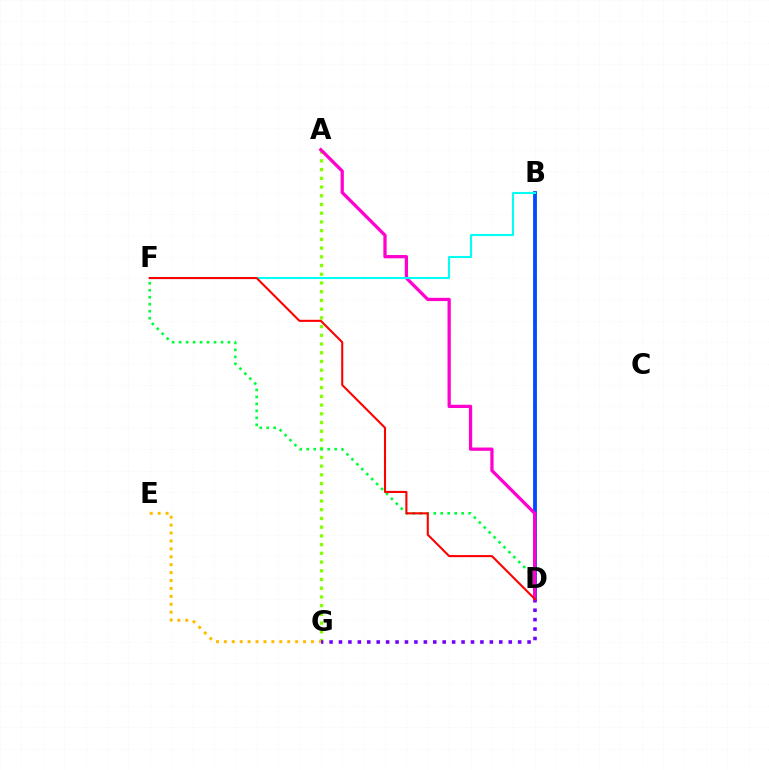{('A', 'G'): [{'color': '#84ff00', 'line_style': 'dotted', 'thickness': 2.37}], ('B', 'D'): [{'color': '#004bff', 'line_style': 'solid', 'thickness': 2.75}], ('E', 'G'): [{'color': '#ffbd00', 'line_style': 'dotted', 'thickness': 2.15}], ('D', 'G'): [{'color': '#7200ff', 'line_style': 'dotted', 'thickness': 2.56}], ('D', 'F'): [{'color': '#00ff39', 'line_style': 'dotted', 'thickness': 1.9}, {'color': '#ff0000', 'line_style': 'solid', 'thickness': 1.5}], ('A', 'D'): [{'color': '#ff00cf', 'line_style': 'solid', 'thickness': 2.35}], ('B', 'F'): [{'color': '#00fff6', 'line_style': 'solid', 'thickness': 1.52}]}